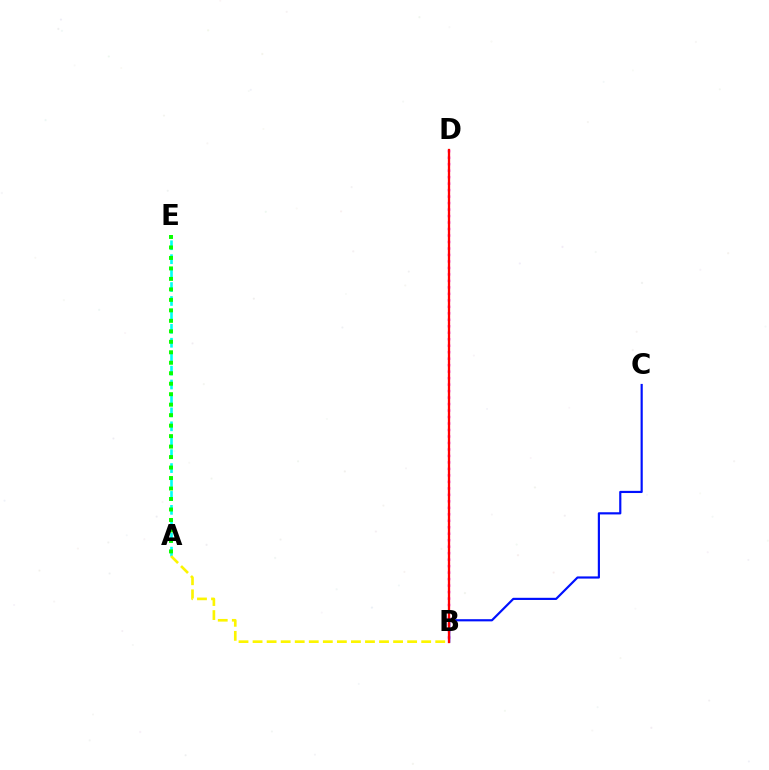{('B', 'D'): [{'color': '#ee00ff', 'line_style': 'dotted', 'thickness': 1.76}, {'color': '#ff0000', 'line_style': 'solid', 'thickness': 1.66}], ('B', 'C'): [{'color': '#0010ff', 'line_style': 'solid', 'thickness': 1.57}], ('A', 'E'): [{'color': '#00fff6', 'line_style': 'dashed', 'thickness': 1.89}, {'color': '#08ff00', 'line_style': 'dotted', 'thickness': 2.85}], ('A', 'B'): [{'color': '#fcf500', 'line_style': 'dashed', 'thickness': 1.91}]}